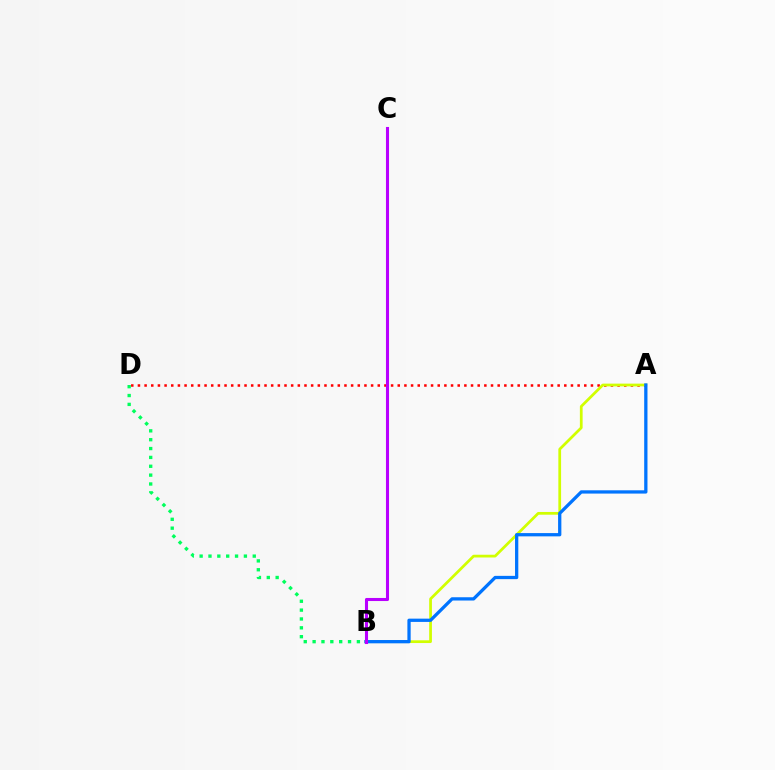{('A', 'D'): [{'color': '#ff0000', 'line_style': 'dotted', 'thickness': 1.81}], ('A', 'B'): [{'color': '#d1ff00', 'line_style': 'solid', 'thickness': 1.98}, {'color': '#0074ff', 'line_style': 'solid', 'thickness': 2.36}], ('B', 'D'): [{'color': '#00ff5c', 'line_style': 'dotted', 'thickness': 2.41}], ('B', 'C'): [{'color': '#b900ff', 'line_style': 'solid', 'thickness': 2.21}]}